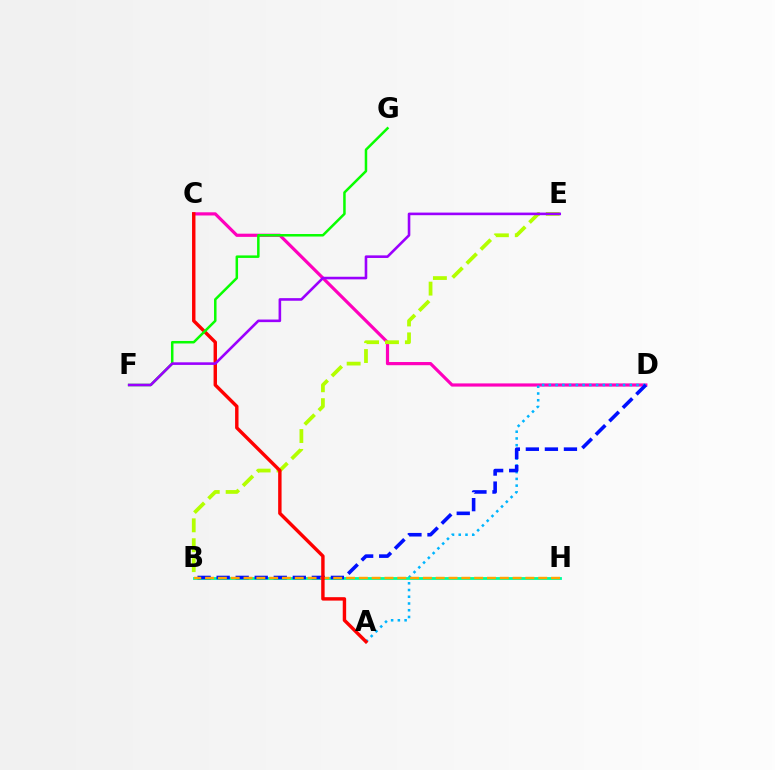{('C', 'D'): [{'color': '#ff00bd', 'line_style': 'solid', 'thickness': 2.29}], ('A', 'D'): [{'color': '#00b5ff', 'line_style': 'dotted', 'thickness': 1.83}], ('B', 'E'): [{'color': '#b3ff00', 'line_style': 'dashed', 'thickness': 2.7}], ('B', 'H'): [{'color': '#00ff9d', 'line_style': 'solid', 'thickness': 2.03}, {'color': '#ffa500', 'line_style': 'dashed', 'thickness': 1.74}], ('B', 'D'): [{'color': '#0010ff', 'line_style': 'dashed', 'thickness': 2.59}], ('A', 'C'): [{'color': '#ff0000', 'line_style': 'solid', 'thickness': 2.46}], ('F', 'G'): [{'color': '#08ff00', 'line_style': 'solid', 'thickness': 1.8}], ('E', 'F'): [{'color': '#9b00ff', 'line_style': 'solid', 'thickness': 1.87}]}